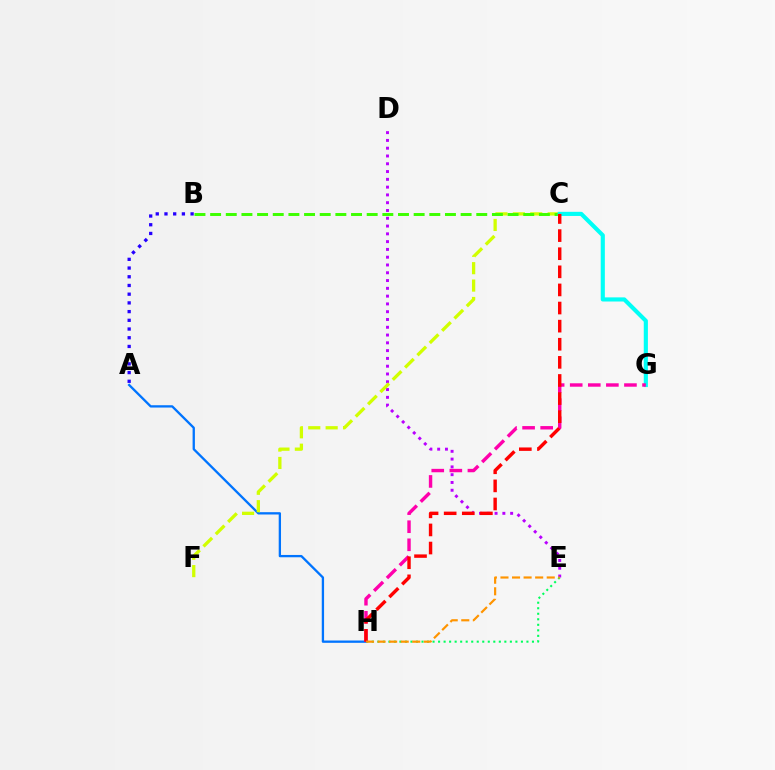{('A', 'B'): [{'color': '#2500ff', 'line_style': 'dotted', 'thickness': 2.37}], ('D', 'E'): [{'color': '#b900ff', 'line_style': 'dotted', 'thickness': 2.12}], ('E', 'H'): [{'color': '#00ff5c', 'line_style': 'dotted', 'thickness': 1.5}, {'color': '#ff9400', 'line_style': 'dashed', 'thickness': 1.57}], ('A', 'H'): [{'color': '#0074ff', 'line_style': 'solid', 'thickness': 1.66}], ('C', 'F'): [{'color': '#d1ff00', 'line_style': 'dashed', 'thickness': 2.36}], ('B', 'C'): [{'color': '#3dff00', 'line_style': 'dashed', 'thickness': 2.13}], ('C', 'G'): [{'color': '#00fff6', 'line_style': 'solid', 'thickness': 2.98}], ('G', 'H'): [{'color': '#ff00ac', 'line_style': 'dashed', 'thickness': 2.46}], ('C', 'H'): [{'color': '#ff0000', 'line_style': 'dashed', 'thickness': 2.46}]}